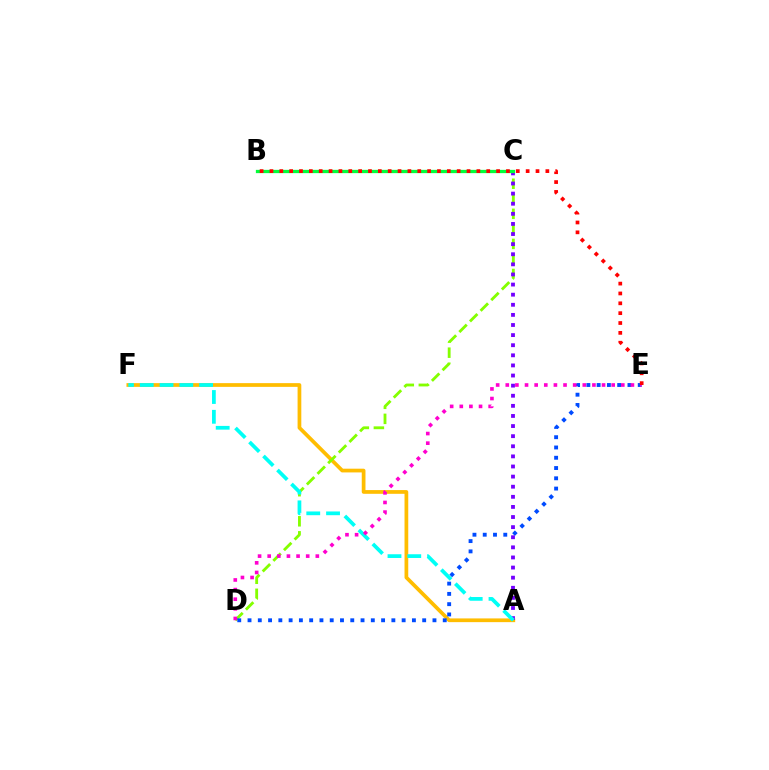{('A', 'F'): [{'color': '#ffbd00', 'line_style': 'solid', 'thickness': 2.68}, {'color': '#00fff6', 'line_style': 'dashed', 'thickness': 2.69}], ('C', 'D'): [{'color': '#84ff00', 'line_style': 'dashed', 'thickness': 2.04}], ('D', 'E'): [{'color': '#004bff', 'line_style': 'dotted', 'thickness': 2.79}, {'color': '#ff00cf', 'line_style': 'dotted', 'thickness': 2.62}], ('A', 'C'): [{'color': '#7200ff', 'line_style': 'dotted', 'thickness': 2.75}], ('B', 'C'): [{'color': '#00ff39', 'line_style': 'solid', 'thickness': 2.35}], ('B', 'E'): [{'color': '#ff0000', 'line_style': 'dotted', 'thickness': 2.68}]}